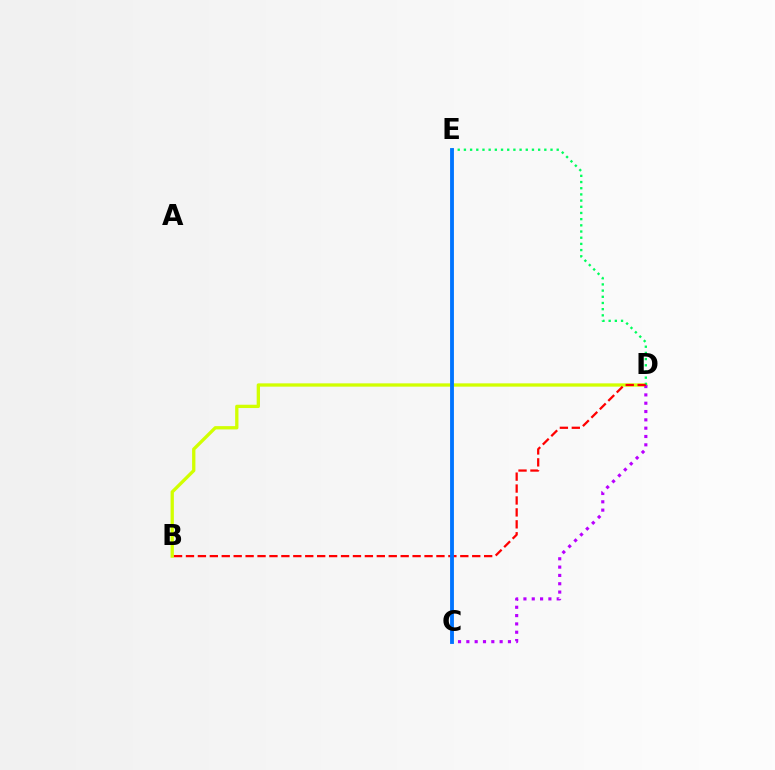{('B', 'D'): [{'color': '#d1ff00', 'line_style': 'solid', 'thickness': 2.38}, {'color': '#ff0000', 'line_style': 'dashed', 'thickness': 1.62}], ('D', 'E'): [{'color': '#00ff5c', 'line_style': 'dotted', 'thickness': 1.68}], ('C', 'D'): [{'color': '#b900ff', 'line_style': 'dotted', 'thickness': 2.26}], ('C', 'E'): [{'color': '#0074ff', 'line_style': 'solid', 'thickness': 2.77}]}